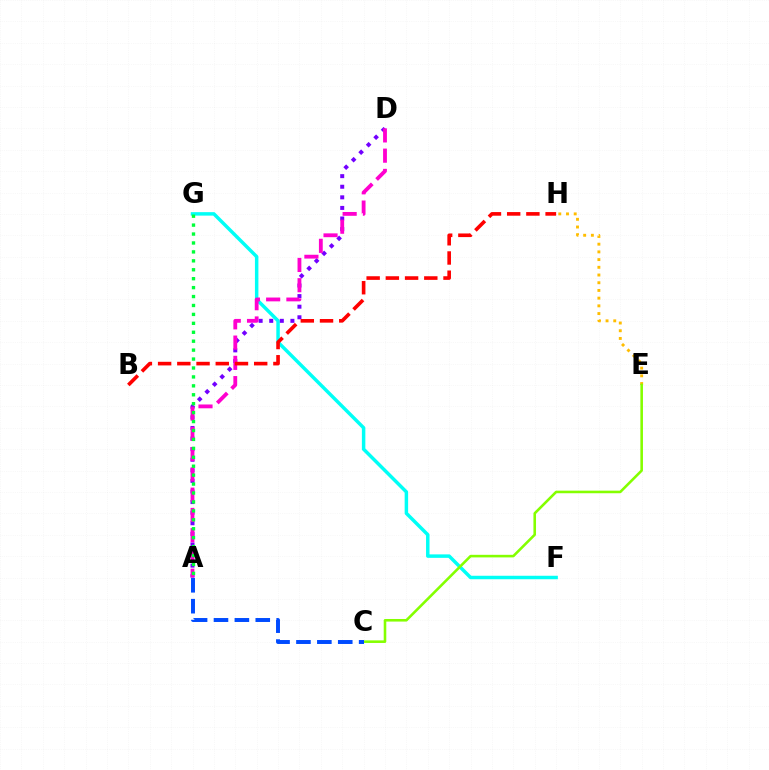{('F', 'G'): [{'color': '#00fff6', 'line_style': 'solid', 'thickness': 2.5}], ('A', 'D'): [{'color': '#7200ff', 'line_style': 'dotted', 'thickness': 2.88}, {'color': '#ff00cf', 'line_style': 'dashed', 'thickness': 2.75}], ('E', 'H'): [{'color': '#ffbd00', 'line_style': 'dotted', 'thickness': 2.09}], ('B', 'H'): [{'color': '#ff0000', 'line_style': 'dashed', 'thickness': 2.61}], ('C', 'E'): [{'color': '#84ff00', 'line_style': 'solid', 'thickness': 1.86}], ('A', 'C'): [{'color': '#004bff', 'line_style': 'dashed', 'thickness': 2.84}], ('A', 'G'): [{'color': '#00ff39', 'line_style': 'dotted', 'thickness': 2.43}]}